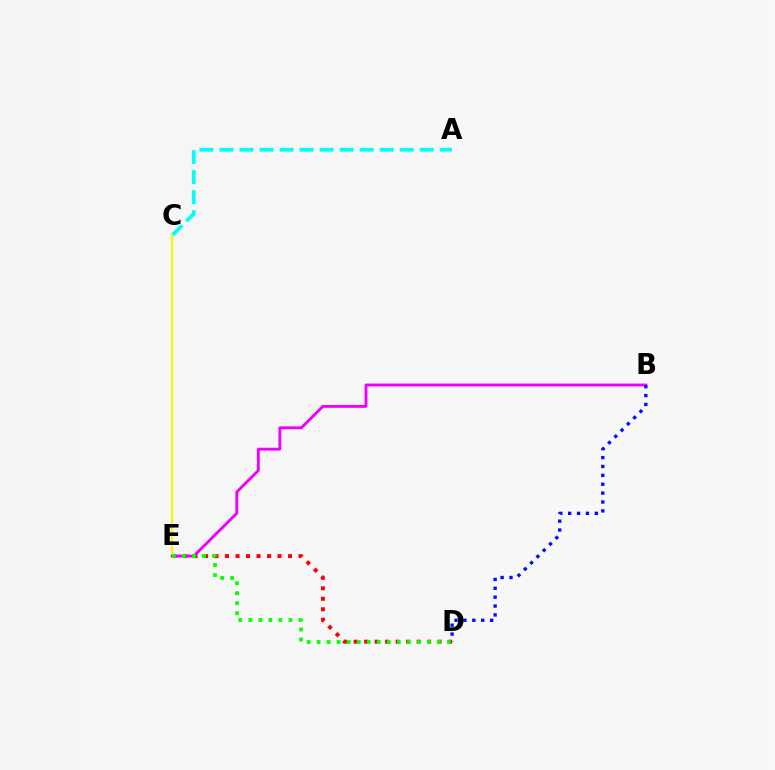{('D', 'E'): [{'color': '#ff0000', 'line_style': 'dotted', 'thickness': 2.85}, {'color': '#08ff00', 'line_style': 'dotted', 'thickness': 2.73}], ('A', 'C'): [{'color': '#00fff6', 'line_style': 'dashed', 'thickness': 2.72}], ('C', 'E'): [{'color': '#fcf500', 'line_style': 'solid', 'thickness': 1.5}], ('B', 'E'): [{'color': '#ee00ff', 'line_style': 'solid', 'thickness': 2.06}], ('B', 'D'): [{'color': '#0010ff', 'line_style': 'dotted', 'thickness': 2.41}]}